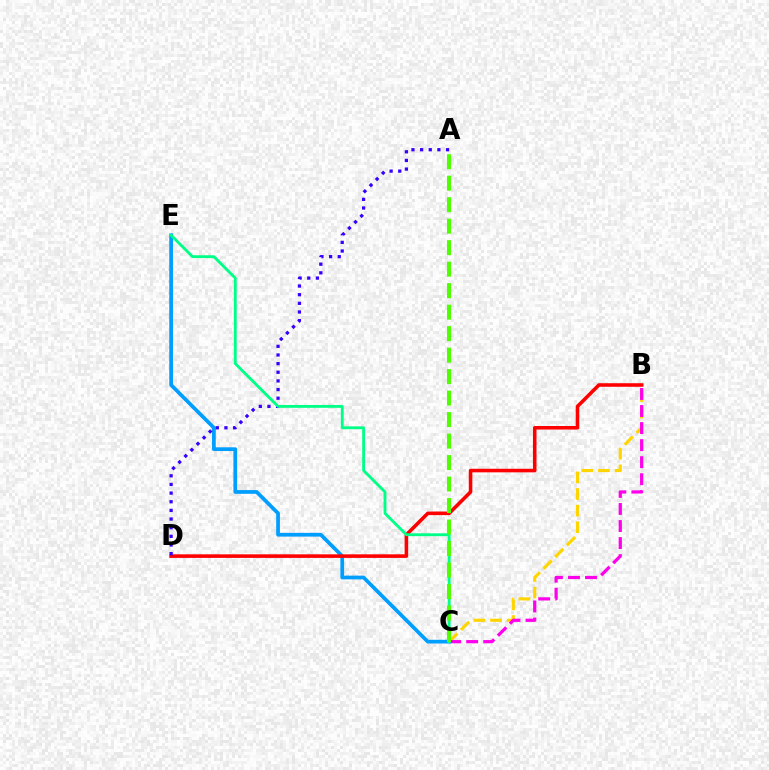{('B', 'C'): [{'color': '#ffd500', 'line_style': 'dashed', 'thickness': 2.26}, {'color': '#ff00ed', 'line_style': 'dashed', 'thickness': 2.32}], ('C', 'E'): [{'color': '#009eff', 'line_style': 'solid', 'thickness': 2.69}, {'color': '#00ff86', 'line_style': 'solid', 'thickness': 2.04}], ('B', 'D'): [{'color': '#ff0000', 'line_style': 'solid', 'thickness': 2.57}], ('A', 'D'): [{'color': '#3700ff', 'line_style': 'dotted', 'thickness': 2.35}], ('A', 'C'): [{'color': '#4fff00', 'line_style': 'dashed', 'thickness': 2.92}]}